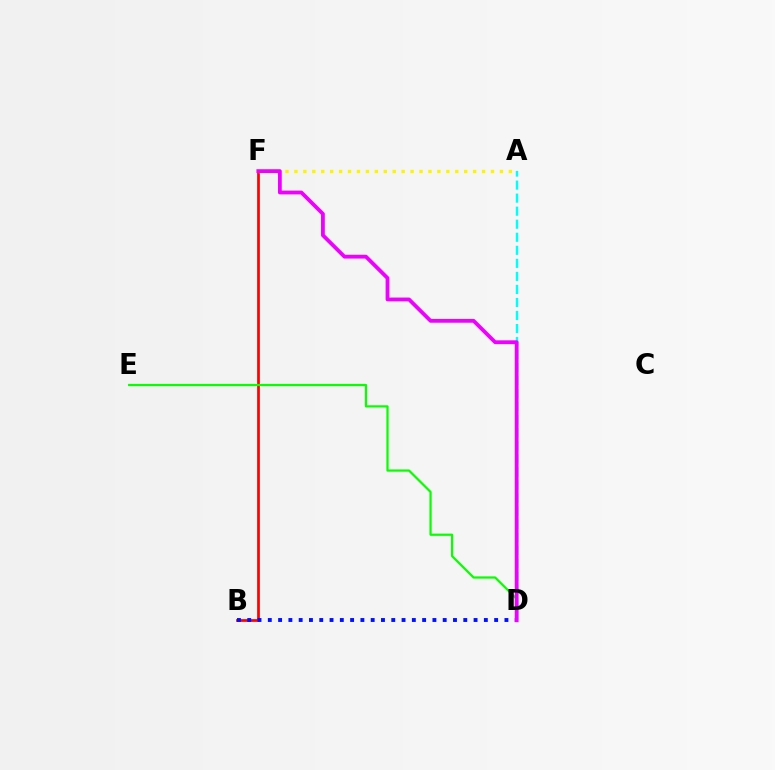{('B', 'F'): [{'color': '#ff0000', 'line_style': 'solid', 'thickness': 1.96}], ('A', 'D'): [{'color': '#00fff6', 'line_style': 'dashed', 'thickness': 1.77}], ('D', 'E'): [{'color': '#08ff00', 'line_style': 'solid', 'thickness': 1.61}], ('B', 'D'): [{'color': '#0010ff', 'line_style': 'dotted', 'thickness': 2.8}], ('A', 'F'): [{'color': '#fcf500', 'line_style': 'dotted', 'thickness': 2.43}], ('D', 'F'): [{'color': '#ee00ff', 'line_style': 'solid', 'thickness': 2.73}]}